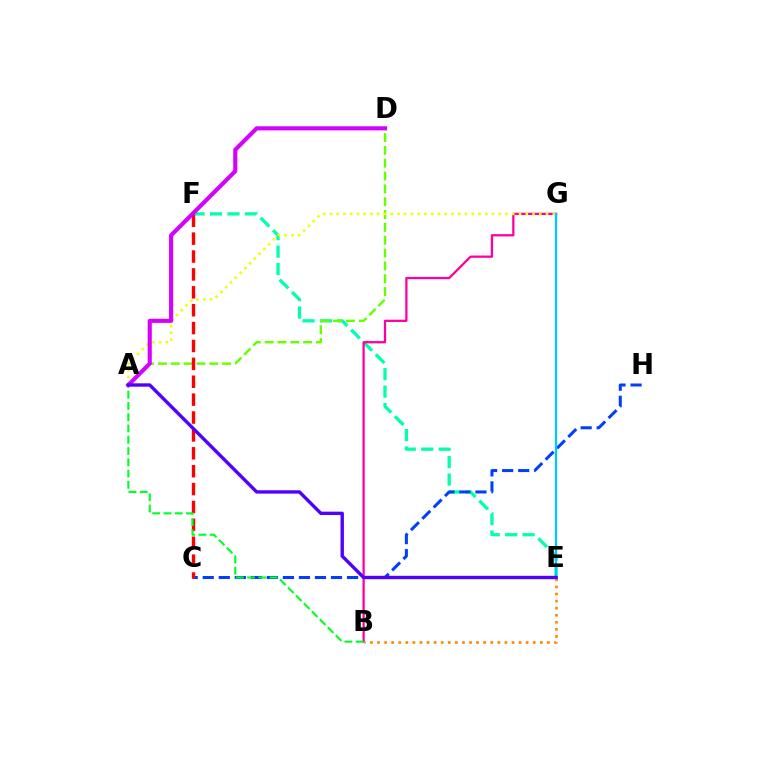{('E', 'F'): [{'color': '#00ffaf', 'line_style': 'dashed', 'thickness': 2.37}], ('B', 'G'): [{'color': '#ff00a0', 'line_style': 'solid', 'thickness': 1.64}], ('A', 'D'): [{'color': '#66ff00', 'line_style': 'dashed', 'thickness': 1.74}, {'color': '#d600ff', 'line_style': 'solid', 'thickness': 2.97}], ('C', 'H'): [{'color': '#003fff', 'line_style': 'dashed', 'thickness': 2.18}], ('B', 'E'): [{'color': '#ff8800', 'line_style': 'dotted', 'thickness': 1.92}], ('C', 'F'): [{'color': '#ff0000', 'line_style': 'dashed', 'thickness': 2.43}], ('A', 'B'): [{'color': '#00ff27', 'line_style': 'dashed', 'thickness': 1.53}], ('A', 'G'): [{'color': '#eeff00', 'line_style': 'dotted', 'thickness': 1.84}], ('E', 'G'): [{'color': '#00c7ff', 'line_style': 'solid', 'thickness': 1.63}], ('A', 'E'): [{'color': '#4f00ff', 'line_style': 'solid', 'thickness': 2.43}]}